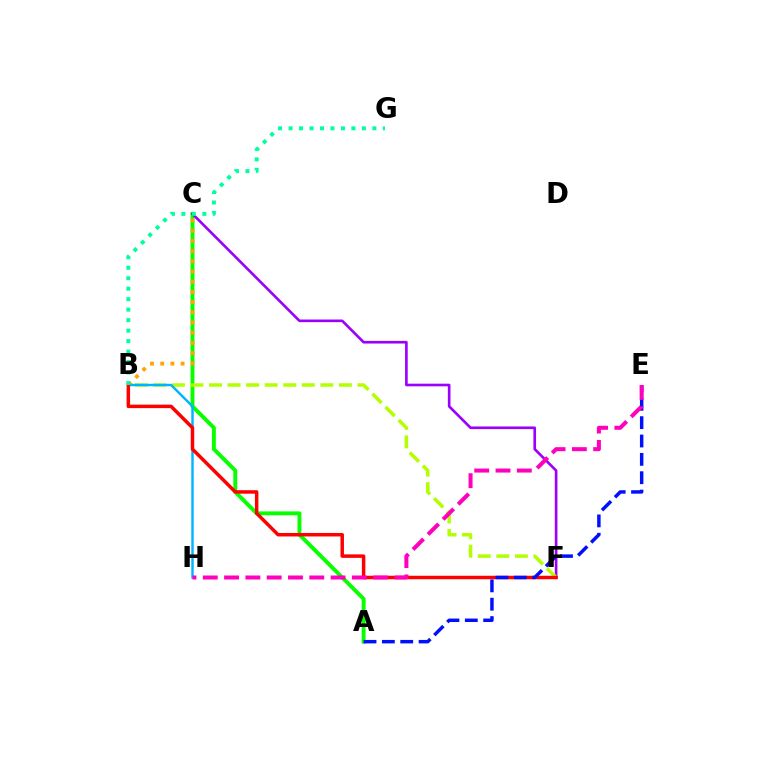{('A', 'C'): [{'color': '#08ff00', 'line_style': 'solid', 'thickness': 2.8}], ('C', 'F'): [{'color': '#9b00ff', 'line_style': 'solid', 'thickness': 1.9}], ('B', 'F'): [{'color': '#b3ff00', 'line_style': 'dashed', 'thickness': 2.52}, {'color': '#ff0000', 'line_style': 'solid', 'thickness': 2.5}], ('B', 'C'): [{'color': '#ffa500', 'line_style': 'dotted', 'thickness': 2.77}], ('B', 'H'): [{'color': '#00b5ff', 'line_style': 'solid', 'thickness': 1.75}], ('A', 'E'): [{'color': '#0010ff', 'line_style': 'dashed', 'thickness': 2.49}], ('B', 'G'): [{'color': '#00ff9d', 'line_style': 'dotted', 'thickness': 2.85}], ('E', 'H'): [{'color': '#ff00bd', 'line_style': 'dashed', 'thickness': 2.89}]}